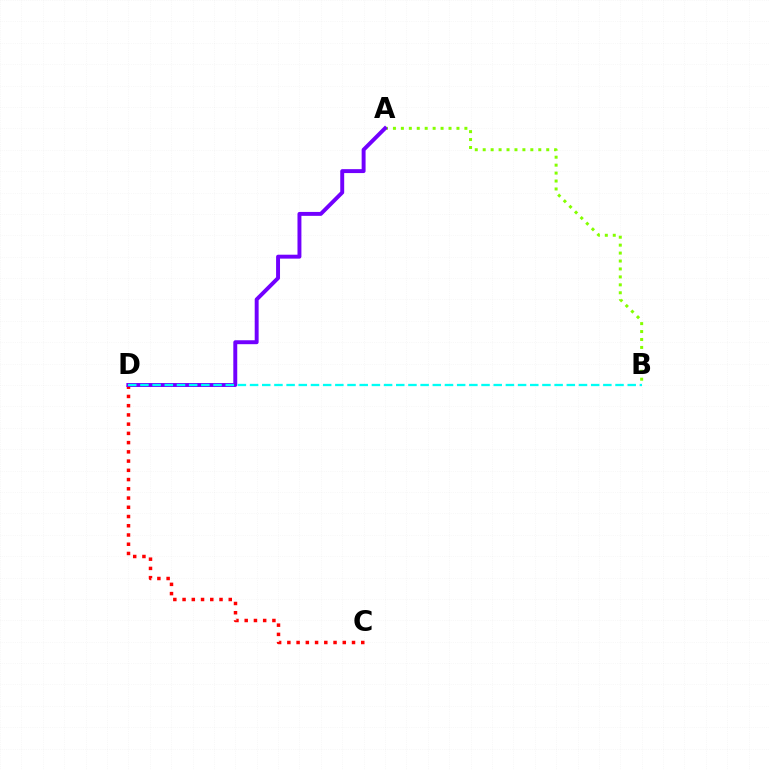{('C', 'D'): [{'color': '#ff0000', 'line_style': 'dotted', 'thickness': 2.51}], ('A', 'B'): [{'color': '#84ff00', 'line_style': 'dotted', 'thickness': 2.16}], ('A', 'D'): [{'color': '#7200ff', 'line_style': 'solid', 'thickness': 2.83}], ('B', 'D'): [{'color': '#00fff6', 'line_style': 'dashed', 'thickness': 1.65}]}